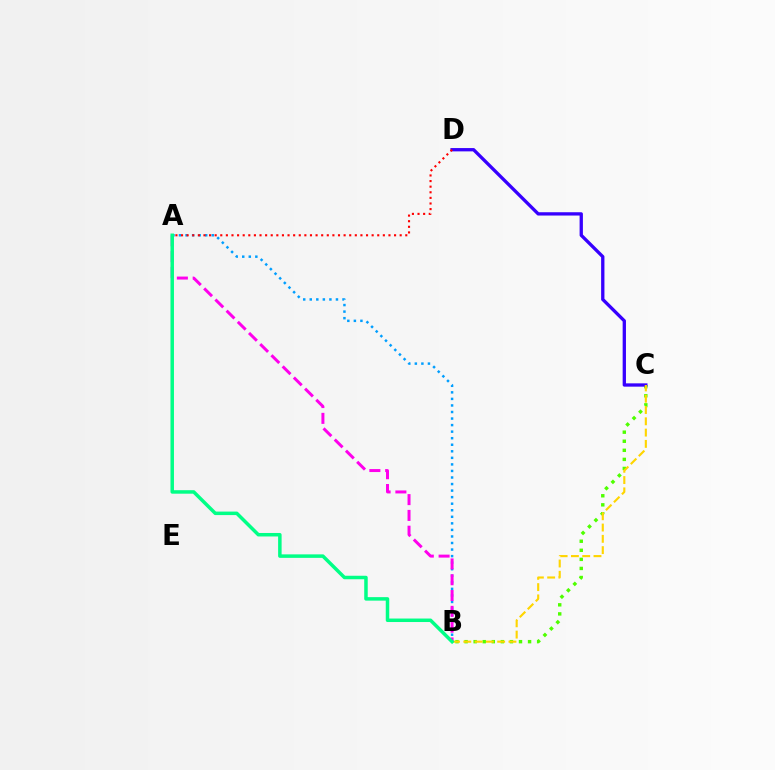{('A', 'B'): [{'color': '#009eff', 'line_style': 'dotted', 'thickness': 1.78}, {'color': '#ff00ed', 'line_style': 'dashed', 'thickness': 2.15}, {'color': '#00ff86', 'line_style': 'solid', 'thickness': 2.52}], ('B', 'C'): [{'color': '#4fff00', 'line_style': 'dotted', 'thickness': 2.46}, {'color': '#ffd500', 'line_style': 'dashed', 'thickness': 1.53}], ('C', 'D'): [{'color': '#3700ff', 'line_style': 'solid', 'thickness': 2.38}], ('A', 'D'): [{'color': '#ff0000', 'line_style': 'dotted', 'thickness': 1.52}]}